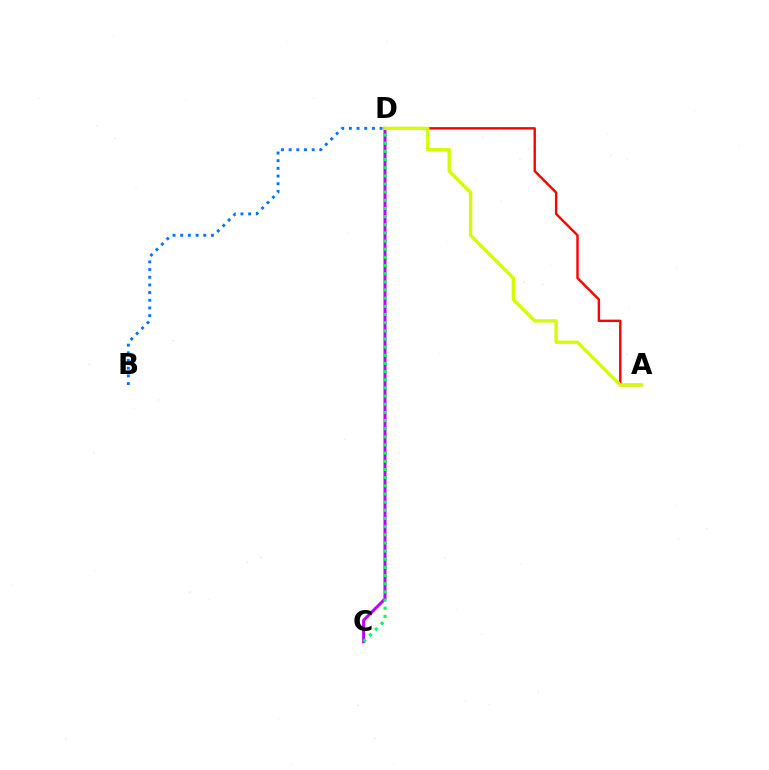{('C', 'D'): [{'color': '#b900ff', 'line_style': 'solid', 'thickness': 2.16}, {'color': '#00ff5c', 'line_style': 'dotted', 'thickness': 2.22}], ('B', 'D'): [{'color': '#0074ff', 'line_style': 'dotted', 'thickness': 2.09}], ('A', 'D'): [{'color': '#ff0000', 'line_style': 'solid', 'thickness': 1.73}, {'color': '#d1ff00', 'line_style': 'solid', 'thickness': 2.4}]}